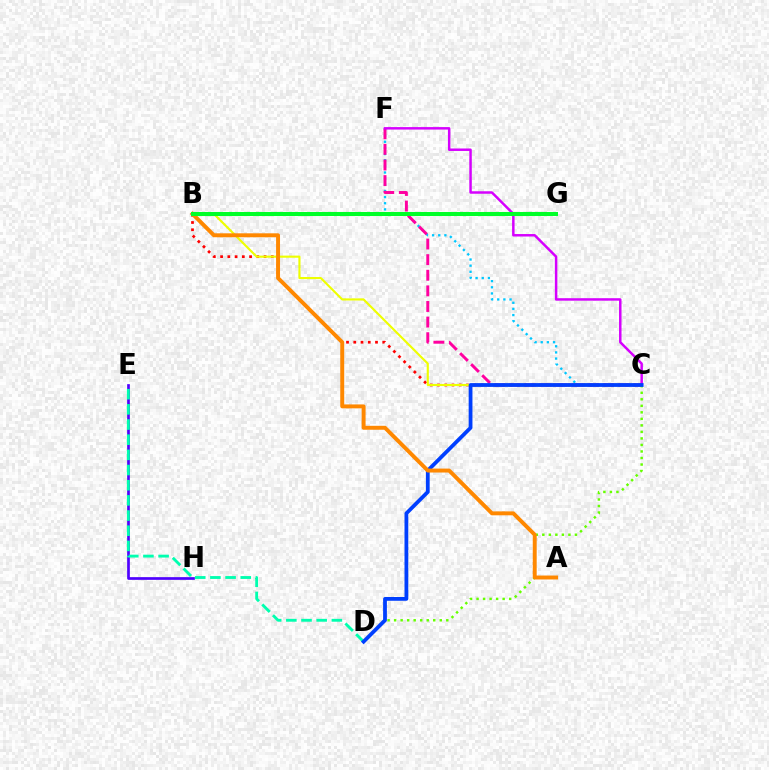{('E', 'H'): [{'color': '#4f00ff', 'line_style': 'solid', 'thickness': 1.94}], ('D', 'E'): [{'color': '#00ffaf', 'line_style': 'dashed', 'thickness': 2.06}], ('B', 'C'): [{'color': '#ff0000', 'line_style': 'dotted', 'thickness': 1.97}, {'color': '#eeff00', 'line_style': 'solid', 'thickness': 1.54}], ('C', 'F'): [{'color': '#00c7ff', 'line_style': 'dotted', 'thickness': 1.67}, {'color': '#ff00a0', 'line_style': 'dashed', 'thickness': 2.12}, {'color': '#d600ff', 'line_style': 'solid', 'thickness': 1.78}], ('C', 'D'): [{'color': '#66ff00', 'line_style': 'dotted', 'thickness': 1.77}, {'color': '#003fff', 'line_style': 'solid', 'thickness': 2.72}], ('A', 'B'): [{'color': '#ff8800', 'line_style': 'solid', 'thickness': 2.83}], ('B', 'G'): [{'color': '#00ff27', 'line_style': 'solid', 'thickness': 2.91}]}